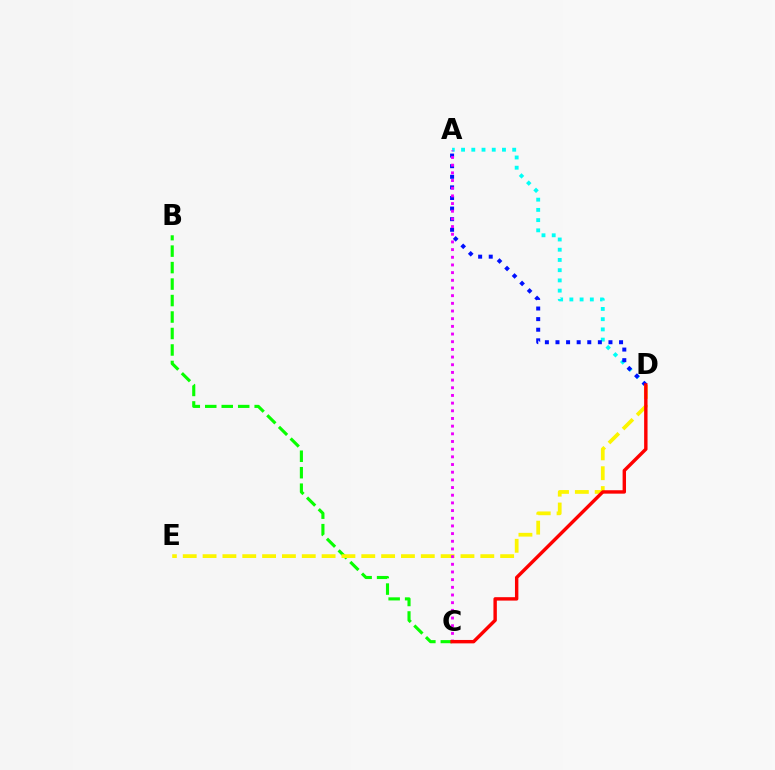{('A', 'D'): [{'color': '#00fff6', 'line_style': 'dotted', 'thickness': 2.78}, {'color': '#0010ff', 'line_style': 'dotted', 'thickness': 2.88}], ('B', 'C'): [{'color': '#08ff00', 'line_style': 'dashed', 'thickness': 2.24}], ('D', 'E'): [{'color': '#fcf500', 'line_style': 'dashed', 'thickness': 2.7}], ('A', 'C'): [{'color': '#ee00ff', 'line_style': 'dotted', 'thickness': 2.09}], ('C', 'D'): [{'color': '#ff0000', 'line_style': 'solid', 'thickness': 2.46}]}